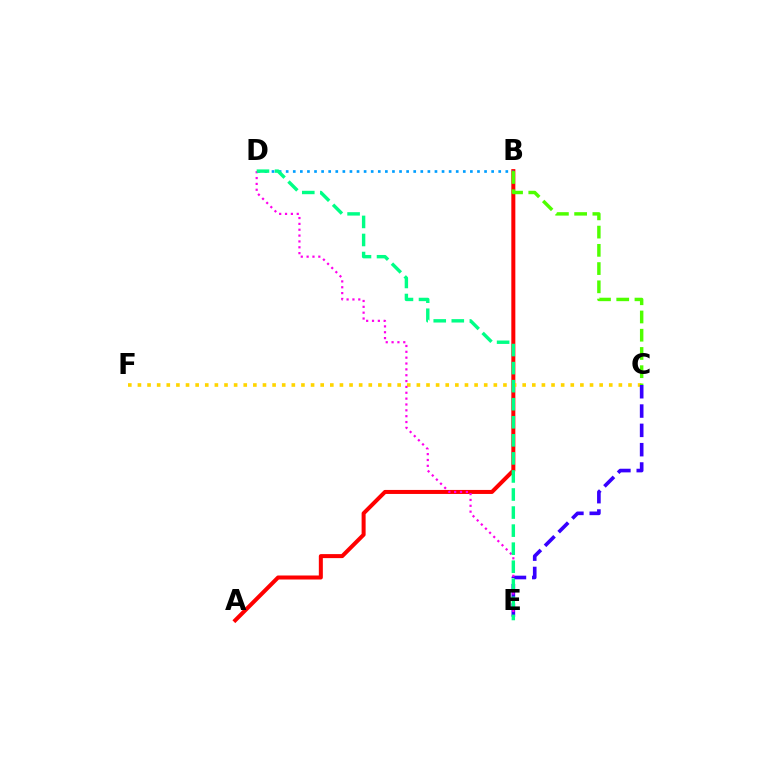{('A', 'B'): [{'color': '#ff0000', 'line_style': 'solid', 'thickness': 2.89}], ('C', 'F'): [{'color': '#ffd500', 'line_style': 'dotted', 'thickness': 2.61}], ('B', 'D'): [{'color': '#009eff', 'line_style': 'dotted', 'thickness': 1.92}], ('C', 'E'): [{'color': '#3700ff', 'line_style': 'dashed', 'thickness': 2.62}], ('D', 'E'): [{'color': '#ff00ed', 'line_style': 'dotted', 'thickness': 1.59}, {'color': '#00ff86', 'line_style': 'dashed', 'thickness': 2.45}], ('B', 'C'): [{'color': '#4fff00', 'line_style': 'dashed', 'thickness': 2.48}]}